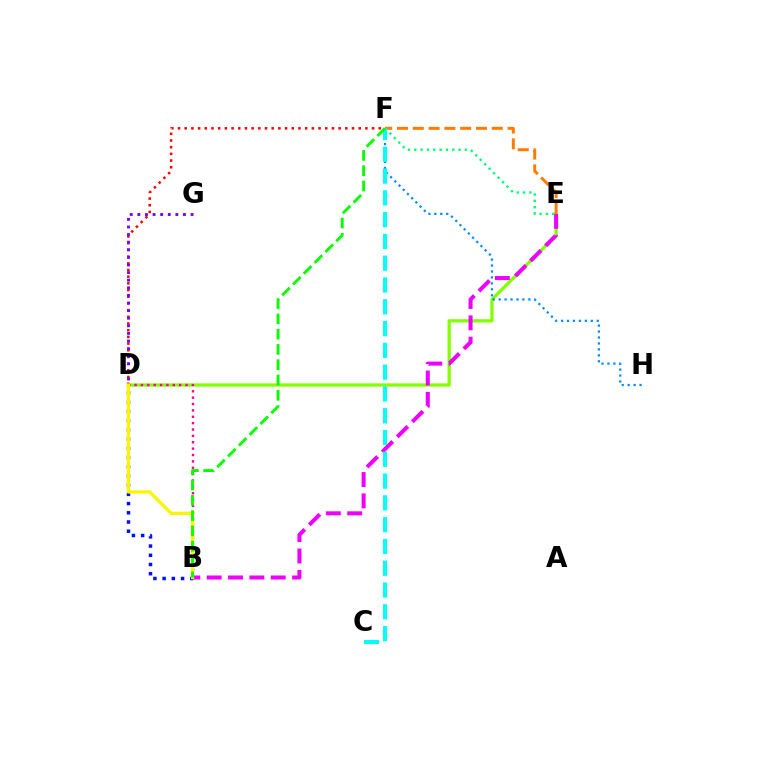{('D', 'E'): [{'color': '#84ff00', 'line_style': 'solid', 'thickness': 2.36}], ('B', 'E'): [{'color': '#ee00ff', 'line_style': 'dashed', 'thickness': 2.9}], ('E', 'F'): [{'color': '#00ff74', 'line_style': 'dotted', 'thickness': 1.72}, {'color': '#ff7c00', 'line_style': 'dashed', 'thickness': 2.15}], ('D', 'F'): [{'color': '#ff0000', 'line_style': 'dotted', 'thickness': 1.82}], ('B', 'D'): [{'color': '#0010ff', 'line_style': 'dotted', 'thickness': 2.5}, {'color': '#ff0094', 'line_style': 'dotted', 'thickness': 1.73}, {'color': '#fcf500', 'line_style': 'solid', 'thickness': 2.38}], ('F', 'H'): [{'color': '#008cff', 'line_style': 'dotted', 'thickness': 1.61}], ('D', 'G'): [{'color': '#7200ff', 'line_style': 'dotted', 'thickness': 2.07}], ('C', 'F'): [{'color': '#00fff6', 'line_style': 'dashed', 'thickness': 2.96}], ('B', 'F'): [{'color': '#08ff00', 'line_style': 'dashed', 'thickness': 2.08}]}